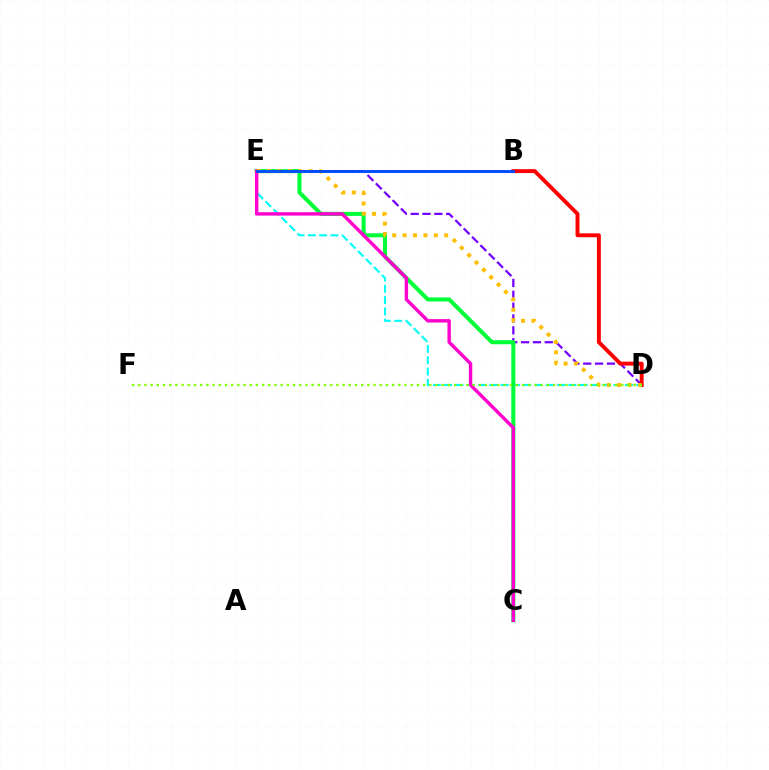{('D', 'E'): [{'color': '#7200ff', 'line_style': 'dashed', 'thickness': 1.61}, {'color': '#00fff6', 'line_style': 'dashed', 'thickness': 1.53}, {'color': '#ffbd00', 'line_style': 'dotted', 'thickness': 2.83}], ('C', 'E'): [{'color': '#00ff39', 'line_style': 'solid', 'thickness': 2.92}, {'color': '#ff00cf', 'line_style': 'solid', 'thickness': 2.46}], ('B', 'D'): [{'color': '#ff0000', 'line_style': 'solid', 'thickness': 2.81}], ('D', 'F'): [{'color': '#84ff00', 'line_style': 'dotted', 'thickness': 1.68}], ('B', 'E'): [{'color': '#004bff', 'line_style': 'solid', 'thickness': 2.09}]}